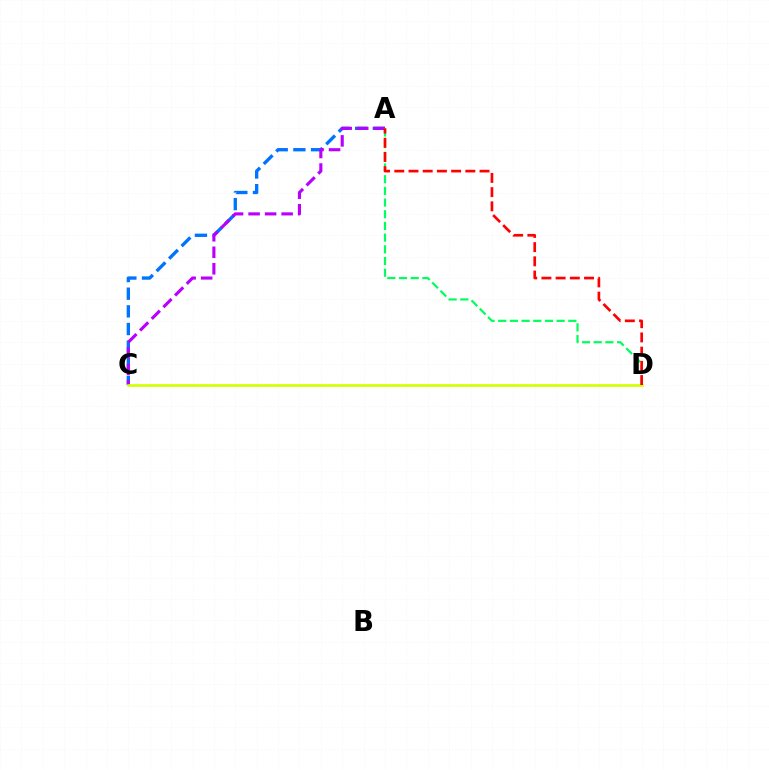{('A', 'C'): [{'color': '#0074ff', 'line_style': 'dashed', 'thickness': 2.4}, {'color': '#b900ff', 'line_style': 'dashed', 'thickness': 2.24}], ('A', 'D'): [{'color': '#00ff5c', 'line_style': 'dashed', 'thickness': 1.59}, {'color': '#ff0000', 'line_style': 'dashed', 'thickness': 1.93}], ('C', 'D'): [{'color': '#d1ff00', 'line_style': 'solid', 'thickness': 1.91}]}